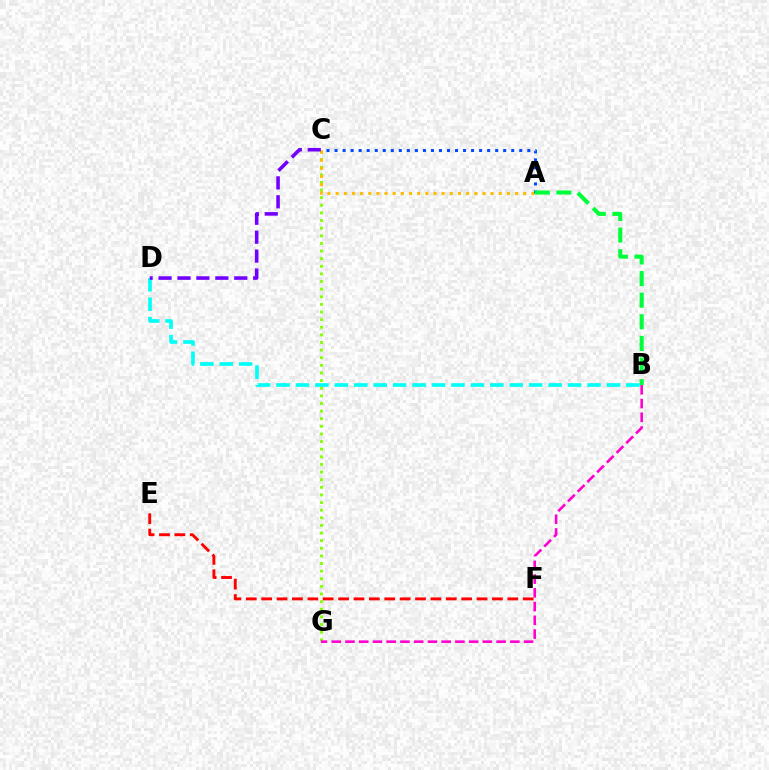{('C', 'G'): [{'color': '#84ff00', 'line_style': 'dotted', 'thickness': 2.07}], ('B', 'G'): [{'color': '#ff00cf', 'line_style': 'dashed', 'thickness': 1.87}], ('A', 'C'): [{'color': '#ffbd00', 'line_style': 'dotted', 'thickness': 2.22}, {'color': '#004bff', 'line_style': 'dotted', 'thickness': 2.18}], ('E', 'F'): [{'color': '#ff0000', 'line_style': 'dashed', 'thickness': 2.09}], ('A', 'B'): [{'color': '#00ff39', 'line_style': 'dashed', 'thickness': 2.94}], ('B', 'D'): [{'color': '#00fff6', 'line_style': 'dashed', 'thickness': 2.64}], ('C', 'D'): [{'color': '#7200ff', 'line_style': 'dashed', 'thickness': 2.57}]}